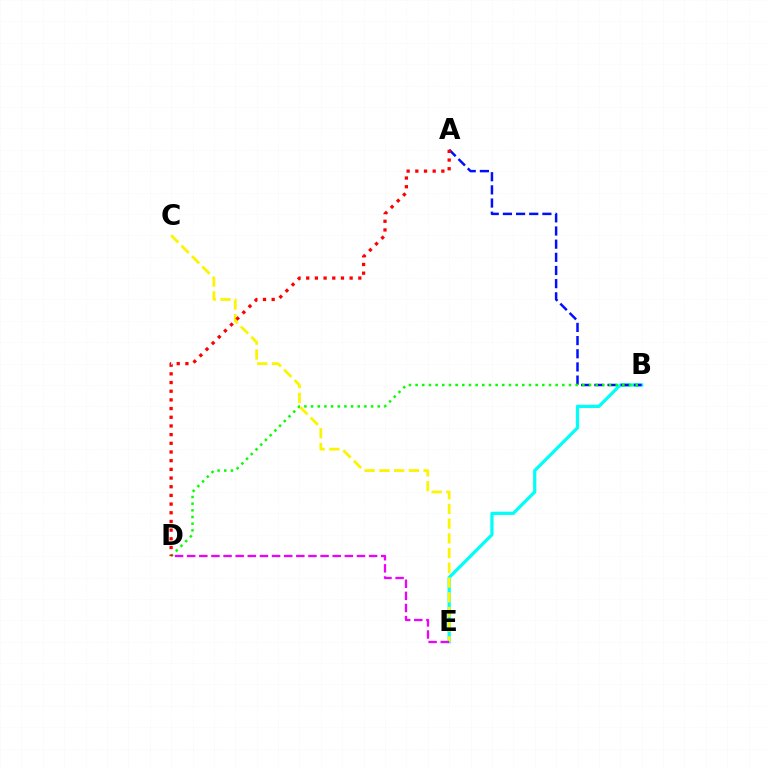{('B', 'E'): [{'color': '#00fff6', 'line_style': 'solid', 'thickness': 2.34}], ('A', 'B'): [{'color': '#0010ff', 'line_style': 'dashed', 'thickness': 1.79}], ('B', 'D'): [{'color': '#08ff00', 'line_style': 'dotted', 'thickness': 1.81}], ('C', 'E'): [{'color': '#fcf500', 'line_style': 'dashed', 'thickness': 2.0}], ('D', 'E'): [{'color': '#ee00ff', 'line_style': 'dashed', 'thickness': 1.65}], ('A', 'D'): [{'color': '#ff0000', 'line_style': 'dotted', 'thickness': 2.36}]}